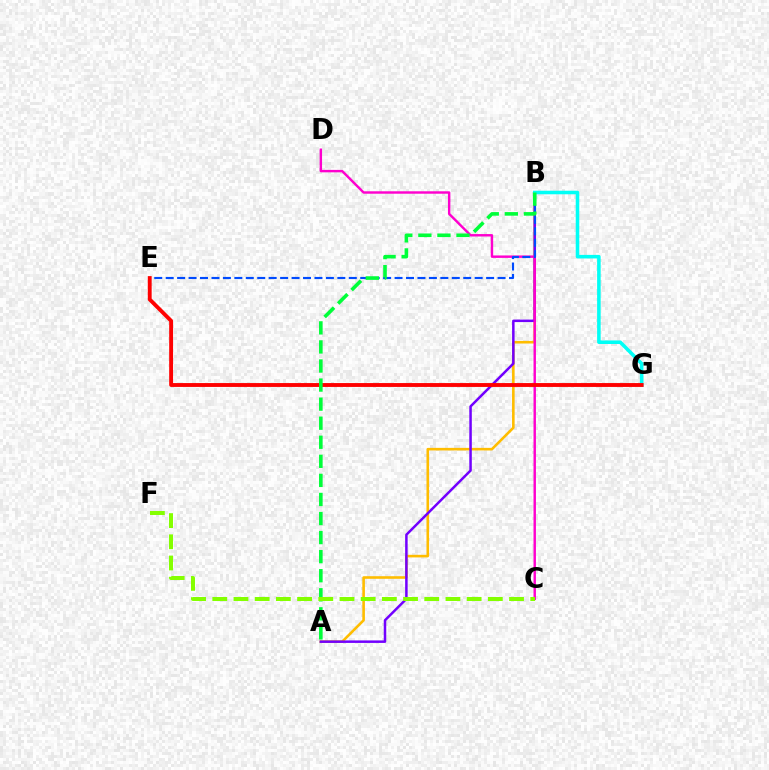{('A', 'B'): [{'color': '#ffbd00', 'line_style': 'solid', 'thickness': 1.87}, {'color': '#7200ff', 'line_style': 'solid', 'thickness': 1.8}, {'color': '#00ff39', 'line_style': 'dashed', 'thickness': 2.59}], ('C', 'D'): [{'color': '#ff00cf', 'line_style': 'solid', 'thickness': 1.75}], ('B', 'E'): [{'color': '#004bff', 'line_style': 'dashed', 'thickness': 1.55}], ('B', 'G'): [{'color': '#00fff6', 'line_style': 'solid', 'thickness': 2.56}], ('E', 'G'): [{'color': '#ff0000', 'line_style': 'solid', 'thickness': 2.78}], ('C', 'F'): [{'color': '#84ff00', 'line_style': 'dashed', 'thickness': 2.88}]}